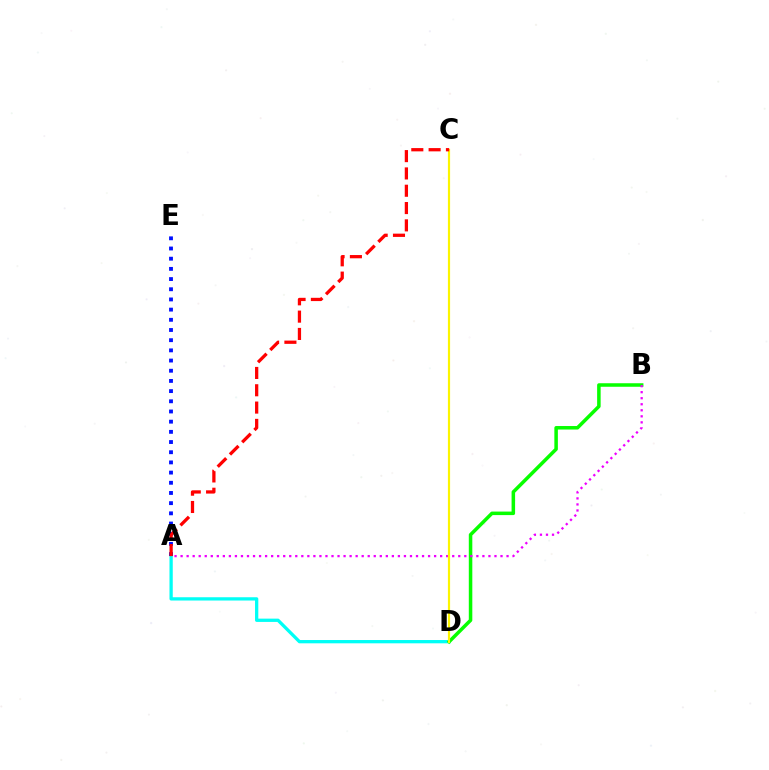{('A', 'D'): [{'color': '#00fff6', 'line_style': 'solid', 'thickness': 2.37}], ('A', 'E'): [{'color': '#0010ff', 'line_style': 'dotted', 'thickness': 2.77}], ('B', 'D'): [{'color': '#08ff00', 'line_style': 'solid', 'thickness': 2.53}], ('A', 'B'): [{'color': '#ee00ff', 'line_style': 'dotted', 'thickness': 1.64}], ('C', 'D'): [{'color': '#fcf500', 'line_style': 'solid', 'thickness': 1.58}], ('A', 'C'): [{'color': '#ff0000', 'line_style': 'dashed', 'thickness': 2.35}]}